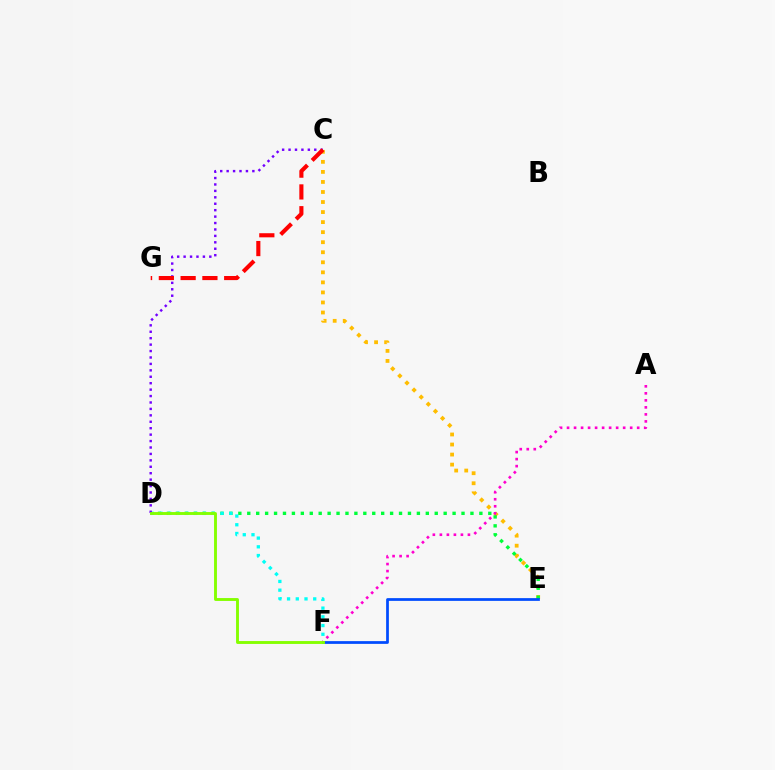{('C', 'E'): [{'color': '#ffbd00', 'line_style': 'dotted', 'thickness': 2.73}], ('D', 'E'): [{'color': '#00ff39', 'line_style': 'dotted', 'thickness': 2.43}], ('D', 'F'): [{'color': '#00fff6', 'line_style': 'dotted', 'thickness': 2.37}, {'color': '#84ff00', 'line_style': 'solid', 'thickness': 2.07}], ('C', 'D'): [{'color': '#7200ff', 'line_style': 'dotted', 'thickness': 1.75}], ('C', 'G'): [{'color': '#ff0000', 'line_style': 'dashed', 'thickness': 2.96}], ('E', 'F'): [{'color': '#004bff', 'line_style': 'solid', 'thickness': 1.97}], ('A', 'F'): [{'color': '#ff00cf', 'line_style': 'dotted', 'thickness': 1.91}]}